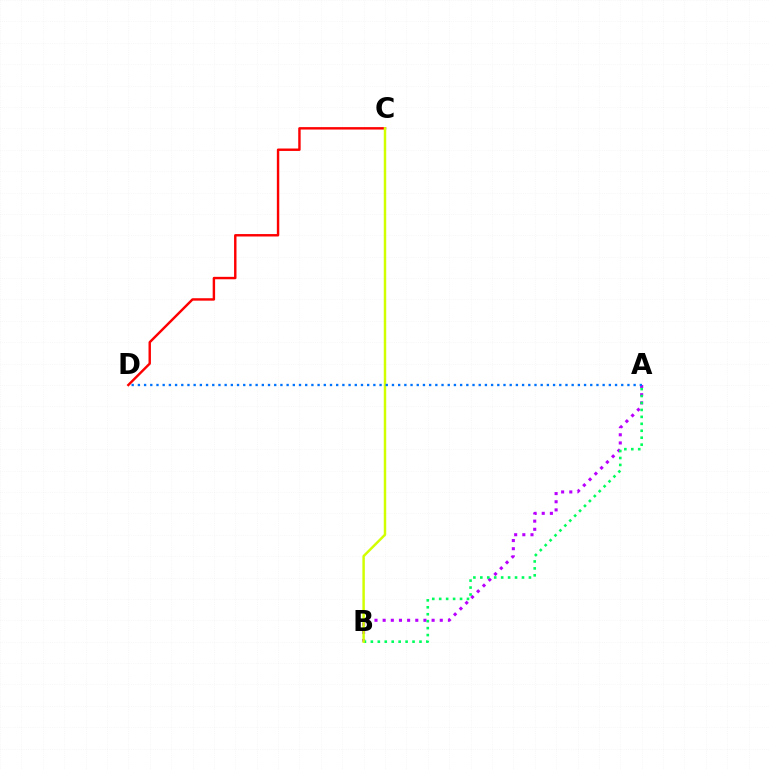{('C', 'D'): [{'color': '#ff0000', 'line_style': 'solid', 'thickness': 1.75}], ('A', 'B'): [{'color': '#b900ff', 'line_style': 'dotted', 'thickness': 2.22}, {'color': '#00ff5c', 'line_style': 'dotted', 'thickness': 1.89}], ('B', 'C'): [{'color': '#d1ff00', 'line_style': 'solid', 'thickness': 1.77}], ('A', 'D'): [{'color': '#0074ff', 'line_style': 'dotted', 'thickness': 1.68}]}